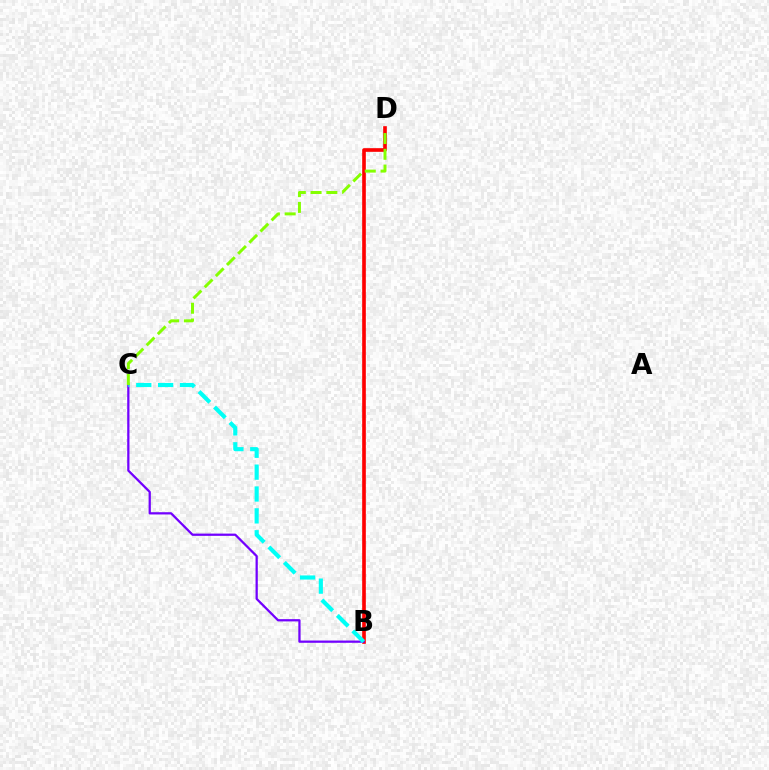{('B', 'D'): [{'color': '#ff0000', 'line_style': 'solid', 'thickness': 2.63}], ('B', 'C'): [{'color': '#7200ff', 'line_style': 'solid', 'thickness': 1.62}, {'color': '#00fff6', 'line_style': 'dashed', 'thickness': 2.97}], ('C', 'D'): [{'color': '#84ff00', 'line_style': 'dashed', 'thickness': 2.14}]}